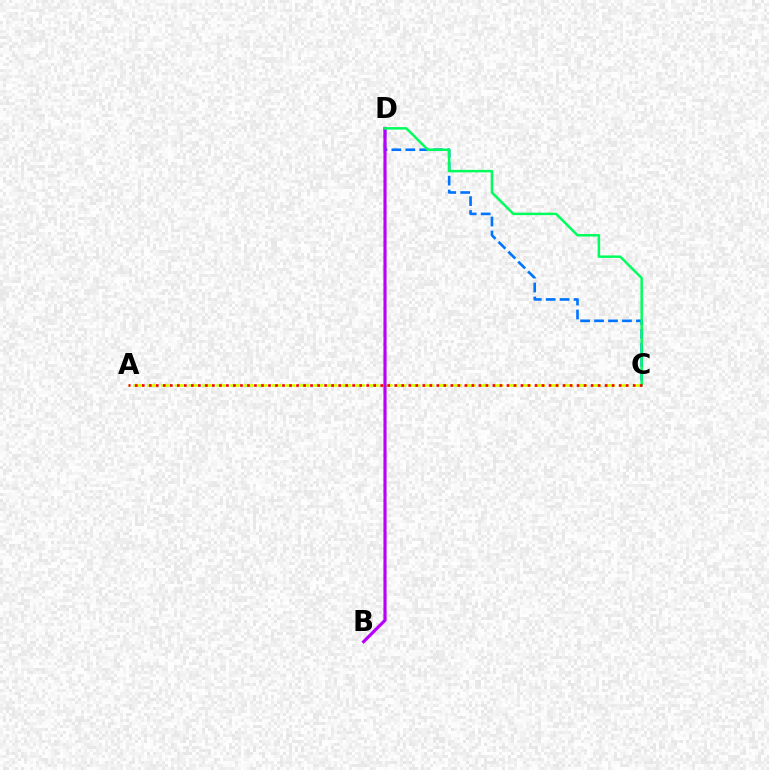{('C', 'D'): [{'color': '#0074ff', 'line_style': 'dashed', 'thickness': 1.89}, {'color': '#00ff5c', 'line_style': 'solid', 'thickness': 1.79}], ('A', 'C'): [{'color': '#d1ff00', 'line_style': 'dashed', 'thickness': 1.89}, {'color': '#ff0000', 'line_style': 'dotted', 'thickness': 1.91}], ('B', 'D'): [{'color': '#b900ff', 'line_style': 'solid', 'thickness': 2.27}]}